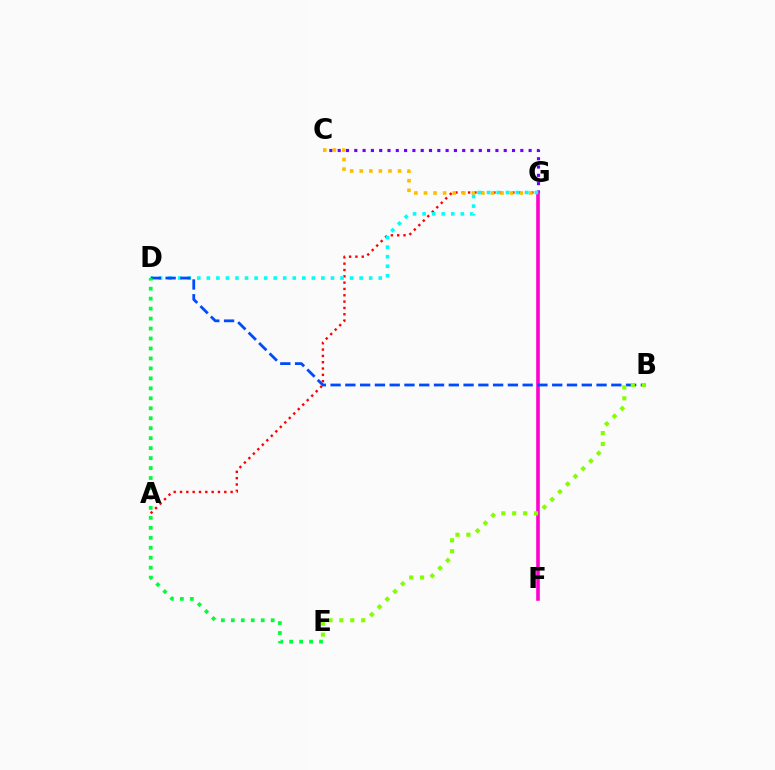{('A', 'G'): [{'color': '#ff0000', 'line_style': 'dotted', 'thickness': 1.72}], ('C', 'G'): [{'color': '#7200ff', 'line_style': 'dotted', 'thickness': 2.26}, {'color': '#ffbd00', 'line_style': 'dotted', 'thickness': 2.6}], ('F', 'G'): [{'color': '#ff00cf', 'line_style': 'solid', 'thickness': 2.6}], ('D', 'G'): [{'color': '#00fff6', 'line_style': 'dotted', 'thickness': 2.59}], ('B', 'D'): [{'color': '#004bff', 'line_style': 'dashed', 'thickness': 2.01}], ('B', 'E'): [{'color': '#84ff00', 'line_style': 'dotted', 'thickness': 2.97}], ('D', 'E'): [{'color': '#00ff39', 'line_style': 'dotted', 'thickness': 2.71}]}